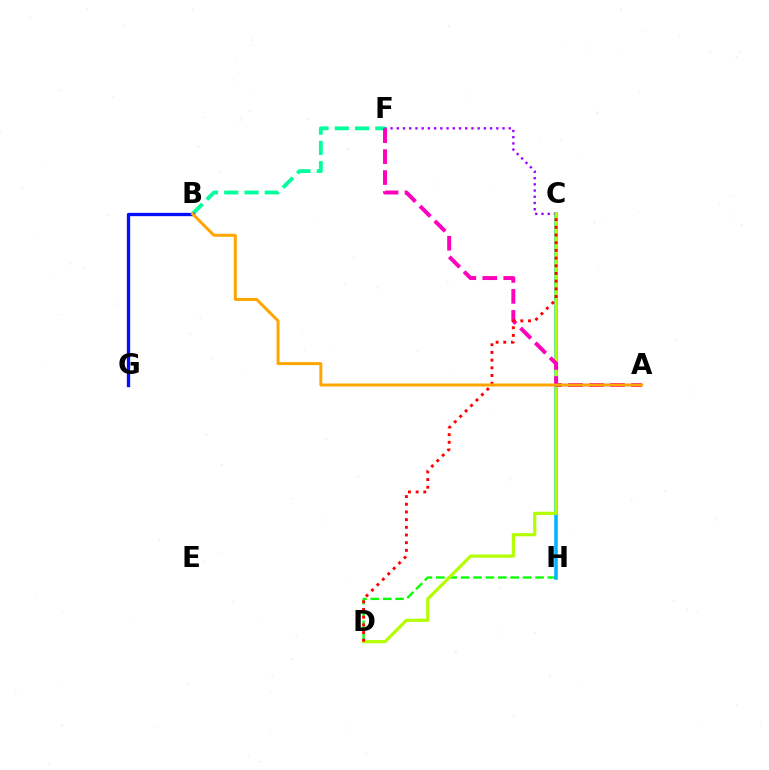{('B', 'F'): [{'color': '#00ff9d', 'line_style': 'dashed', 'thickness': 2.75}], ('D', 'H'): [{'color': '#08ff00', 'line_style': 'dashed', 'thickness': 1.68}], ('C', 'H'): [{'color': '#00b5ff', 'line_style': 'solid', 'thickness': 2.55}], ('C', 'F'): [{'color': '#9b00ff', 'line_style': 'dotted', 'thickness': 1.69}], ('C', 'D'): [{'color': '#b3ff00', 'line_style': 'solid', 'thickness': 2.29}, {'color': '#ff0000', 'line_style': 'dotted', 'thickness': 2.09}], ('B', 'G'): [{'color': '#0010ff', 'line_style': 'solid', 'thickness': 2.38}], ('A', 'F'): [{'color': '#ff00bd', 'line_style': 'dashed', 'thickness': 2.85}], ('A', 'B'): [{'color': '#ffa500', 'line_style': 'solid', 'thickness': 2.14}]}